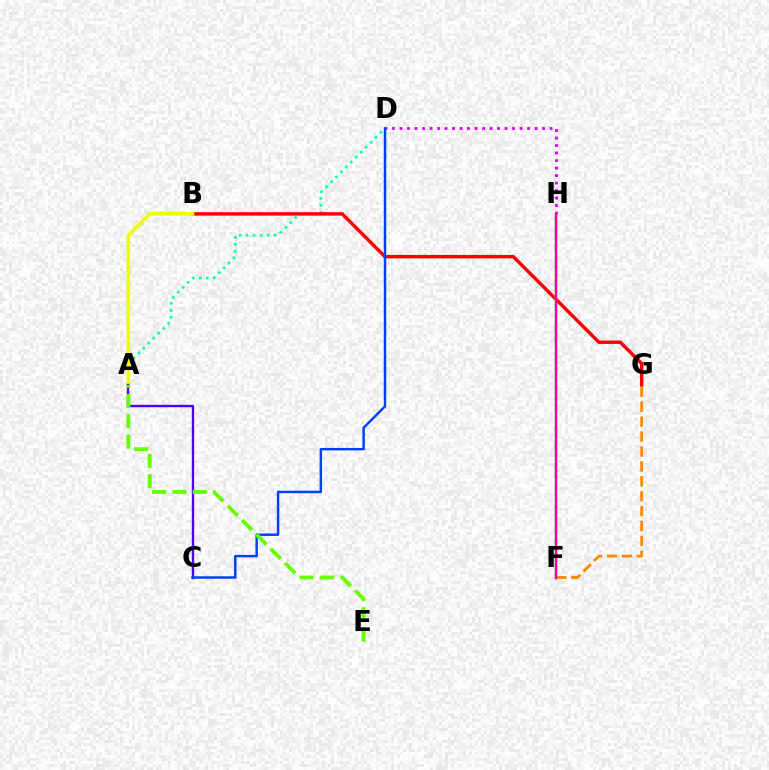{('A', 'D'): [{'color': '#00ffaf', 'line_style': 'dotted', 'thickness': 1.9}], ('B', 'G'): [{'color': '#ff0000', 'line_style': 'solid', 'thickness': 2.48}], ('F', 'G'): [{'color': '#ff8800', 'line_style': 'dashed', 'thickness': 2.03}], ('F', 'H'): [{'color': '#00c7ff', 'line_style': 'dotted', 'thickness': 1.62}, {'color': '#00ff27', 'line_style': 'solid', 'thickness': 1.67}, {'color': '#ff00a0', 'line_style': 'solid', 'thickness': 1.69}], ('A', 'B'): [{'color': '#eeff00', 'line_style': 'solid', 'thickness': 2.62}], ('A', 'C'): [{'color': '#4f00ff', 'line_style': 'solid', 'thickness': 1.71}], ('D', 'H'): [{'color': '#d600ff', 'line_style': 'dotted', 'thickness': 2.04}], ('C', 'D'): [{'color': '#003fff', 'line_style': 'solid', 'thickness': 1.76}], ('A', 'E'): [{'color': '#66ff00', 'line_style': 'dashed', 'thickness': 2.76}]}